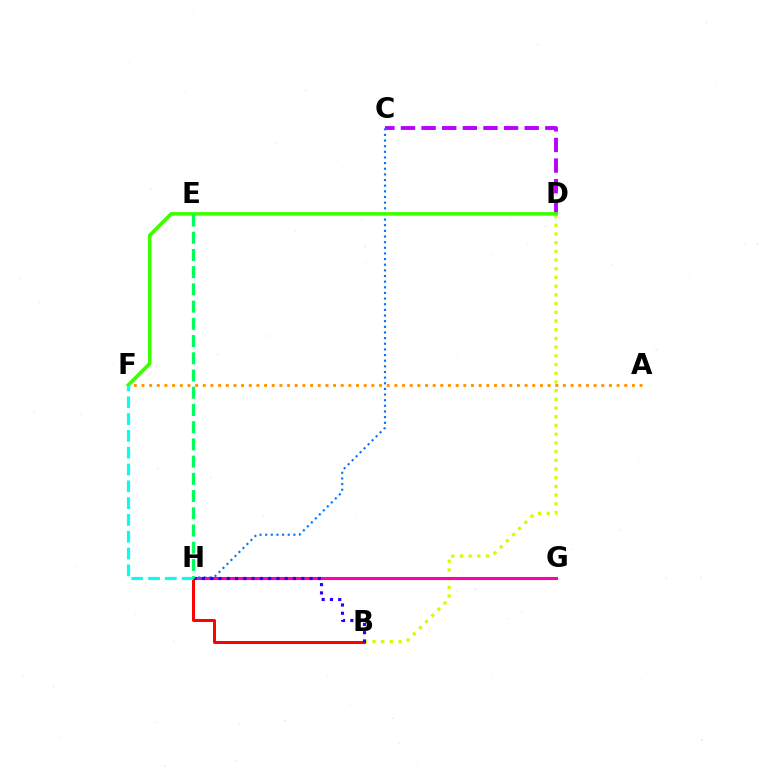{('B', 'D'): [{'color': '#d1ff00', 'line_style': 'dotted', 'thickness': 2.37}], ('G', 'H'): [{'color': '#ff00ac', 'line_style': 'solid', 'thickness': 2.21}], ('C', 'D'): [{'color': '#b900ff', 'line_style': 'dashed', 'thickness': 2.8}], ('A', 'F'): [{'color': '#ff9400', 'line_style': 'dotted', 'thickness': 2.08}], ('C', 'H'): [{'color': '#0074ff', 'line_style': 'dotted', 'thickness': 1.53}], ('D', 'F'): [{'color': '#3dff00', 'line_style': 'solid', 'thickness': 2.57}], ('B', 'H'): [{'color': '#ff0000', 'line_style': 'solid', 'thickness': 2.14}, {'color': '#2500ff', 'line_style': 'dotted', 'thickness': 2.25}], ('F', 'H'): [{'color': '#00fff6', 'line_style': 'dashed', 'thickness': 2.28}], ('E', 'H'): [{'color': '#00ff5c', 'line_style': 'dashed', 'thickness': 2.34}]}